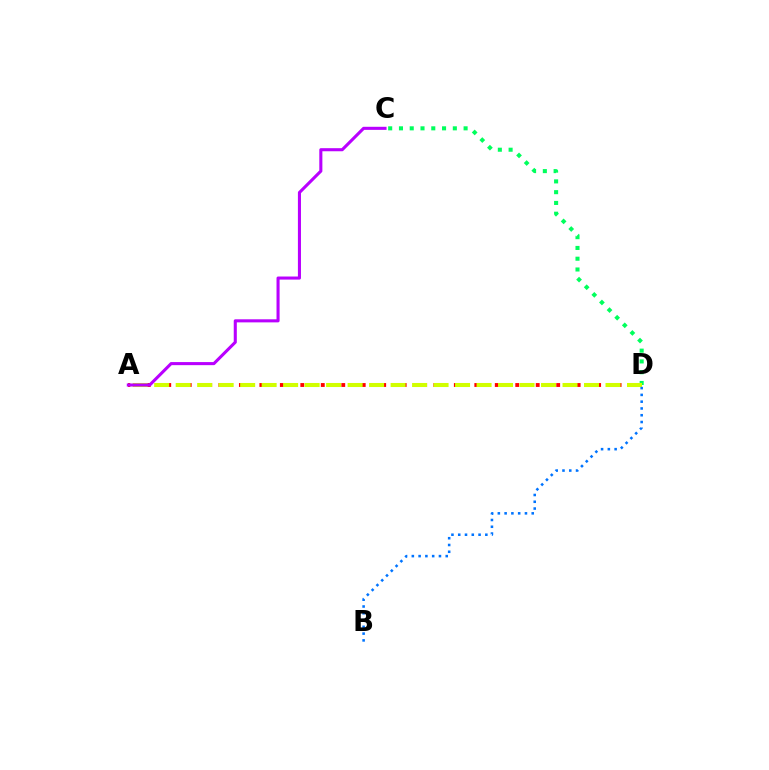{('A', 'D'): [{'color': '#ff0000', 'line_style': 'dotted', 'thickness': 2.78}, {'color': '#d1ff00', 'line_style': 'dashed', 'thickness': 2.92}], ('C', 'D'): [{'color': '#00ff5c', 'line_style': 'dotted', 'thickness': 2.93}], ('A', 'C'): [{'color': '#b900ff', 'line_style': 'solid', 'thickness': 2.21}], ('B', 'D'): [{'color': '#0074ff', 'line_style': 'dotted', 'thickness': 1.84}]}